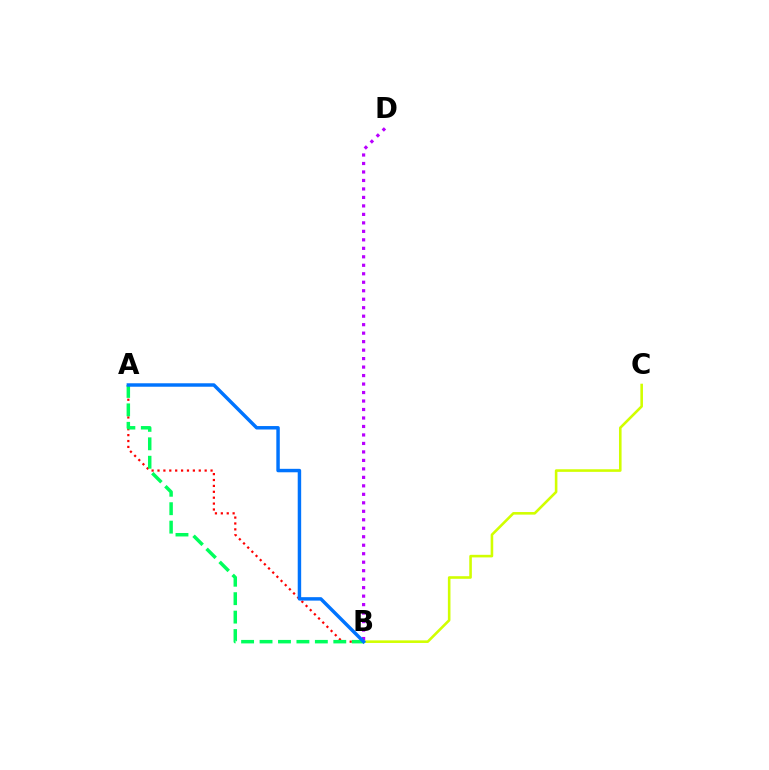{('A', 'B'): [{'color': '#ff0000', 'line_style': 'dotted', 'thickness': 1.6}, {'color': '#00ff5c', 'line_style': 'dashed', 'thickness': 2.5}, {'color': '#0074ff', 'line_style': 'solid', 'thickness': 2.48}], ('B', 'C'): [{'color': '#d1ff00', 'line_style': 'solid', 'thickness': 1.87}], ('B', 'D'): [{'color': '#b900ff', 'line_style': 'dotted', 'thickness': 2.3}]}